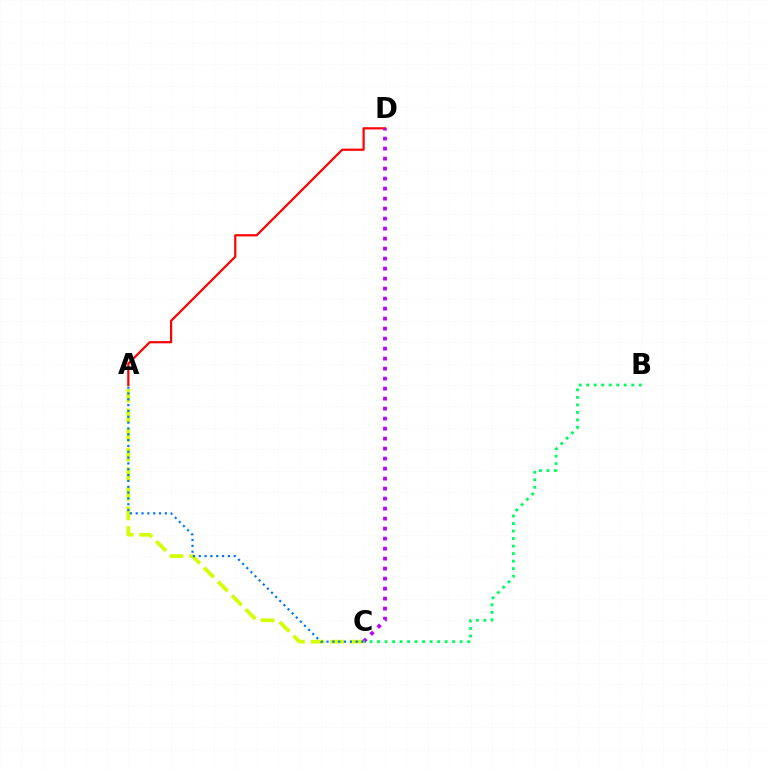{('A', 'C'): [{'color': '#d1ff00', 'line_style': 'dashed', 'thickness': 2.66}, {'color': '#0074ff', 'line_style': 'dotted', 'thickness': 1.58}], ('A', 'D'): [{'color': '#ff0000', 'line_style': 'solid', 'thickness': 1.59}], ('C', 'D'): [{'color': '#b900ff', 'line_style': 'dotted', 'thickness': 2.72}], ('B', 'C'): [{'color': '#00ff5c', 'line_style': 'dotted', 'thickness': 2.04}]}